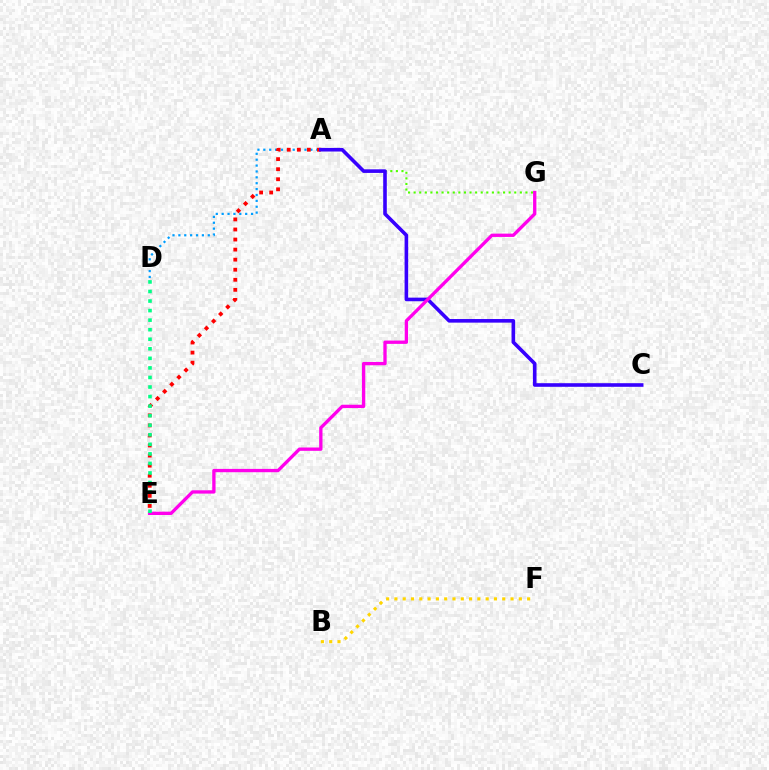{('A', 'G'): [{'color': '#4fff00', 'line_style': 'dotted', 'thickness': 1.52}], ('A', 'D'): [{'color': '#009eff', 'line_style': 'dotted', 'thickness': 1.6}], ('B', 'F'): [{'color': '#ffd500', 'line_style': 'dotted', 'thickness': 2.25}], ('A', 'E'): [{'color': '#ff0000', 'line_style': 'dotted', 'thickness': 2.73}], ('A', 'C'): [{'color': '#3700ff', 'line_style': 'solid', 'thickness': 2.6}], ('E', 'G'): [{'color': '#ff00ed', 'line_style': 'solid', 'thickness': 2.39}], ('D', 'E'): [{'color': '#00ff86', 'line_style': 'dotted', 'thickness': 2.6}]}